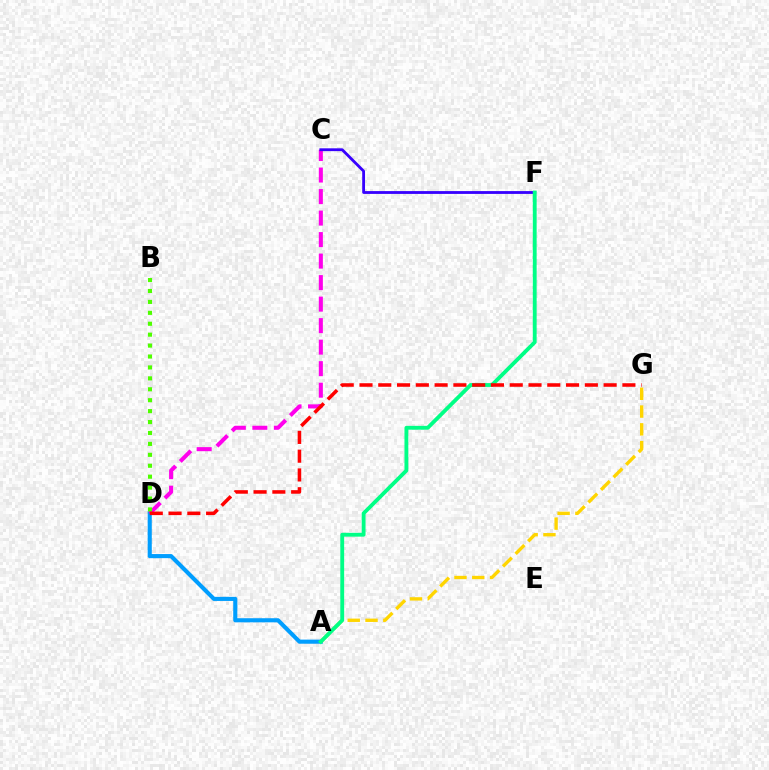{('A', 'D'): [{'color': '#009eff', 'line_style': 'solid', 'thickness': 2.96}], ('C', 'D'): [{'color': '#ff00ed', 'line_style': 'dashed', 'thickness': 2.92}], ('A', 'G'): [{'color': '#ffd500', 'line_style': 'dashed', 'thickness': 2.42}], ('B', 'D'): [{'color': '#4fff00', 'line_style': 'dotted', 'thickness': 2.97}], ('C', 'F'): [{'color': '#3700ff', 'line_style': 'solid', 'thickness': 2.03}], ('A', 'F'): [{'color': '#00ff86', 'line_style': 'solid', 'thickness': 2.77}], ('D', 'G'): [{'color': '#ff0000', 'line_style': 'dashed', 'thickness': 2.55}]}